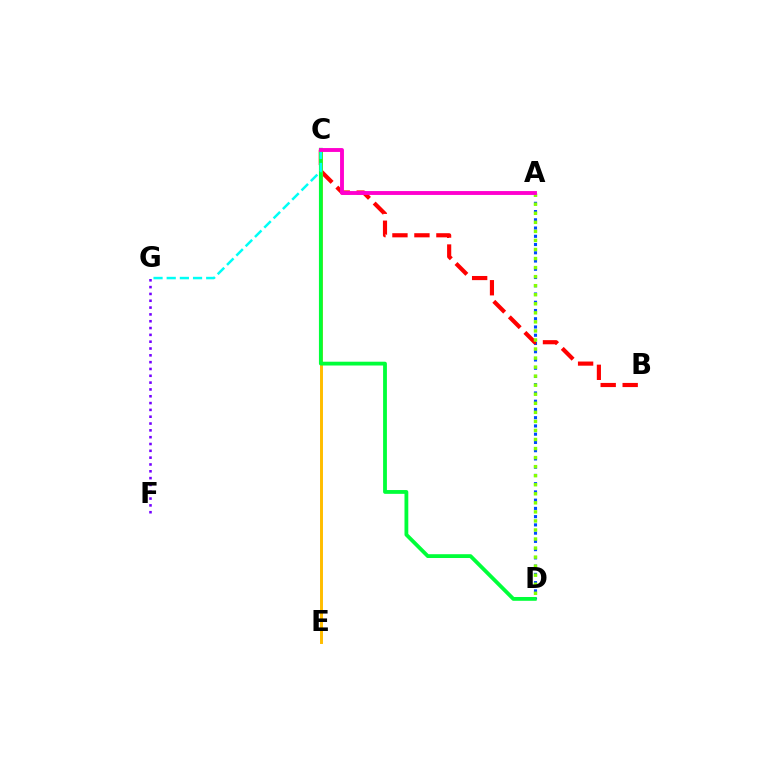{('F', 'G'): [{'color': '#7200ff', 'line_style': 'dotted', 'thickness': 1.85}], ('A', 'D'): [{'color': '#004bff', 'line_style': 'dotted', 'thickness': 2.24}, {'color': '#84ff00', 'line_style': 'dotted', 'thickness': 2.46}], ('B', 'C'): [{'color': '#ff0000', 'line_style': 'dashed', 'thickness': 2.99}], ('C', 'E'): [{'color': '#ffbd00', 'line_style': 'solid', 'thickness': 2.12}], ('C', 'D'): [{'color': '#00ff39', 'line_style': 'solid', 'thickness': 2.74}], ('C', 'G'): [{'color': '#00fff6', 'line_style': 'dashed', 'thickness': 1.79}], ('A', 'C'): [{'color': '#ff00cf', 'line_style': 'solid', 'thickness': 2.8}]}